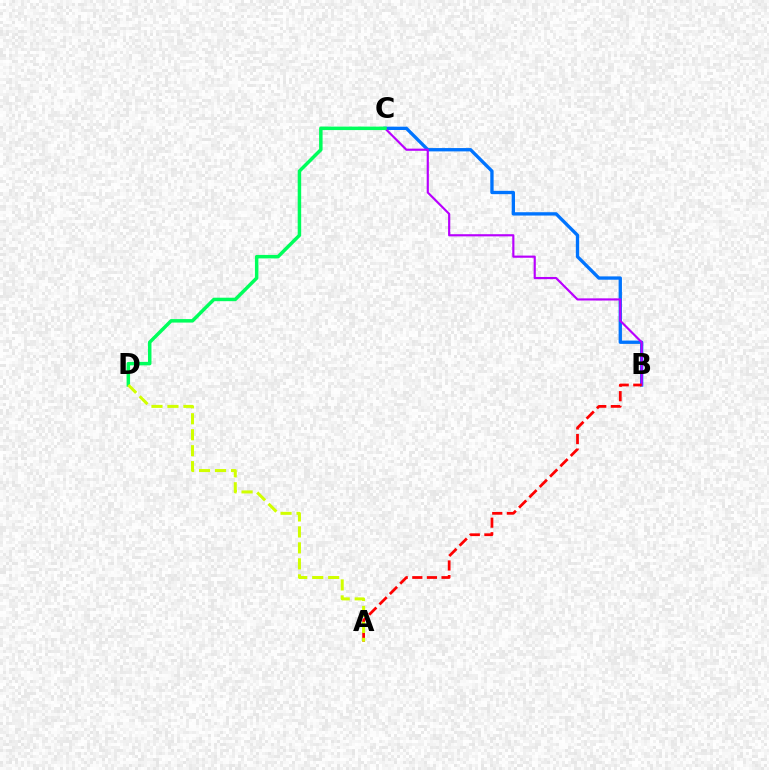{('B', 'C'): [{'color': '#0074ff', 'line_style': 'solid', 'thickness': 2.4}, {'color': '#b900ff', 'line_style': 'solid', 'thickness': 1.56}], ('A', 'B'): [{'color': '#ff0000', 'line_style': 'dashed', 'thickness': 1.99}], ('C', 'D'): [{'color': '#00ff5c', 'line_style': 'solid', 'thickness': 2.51}], ('A', 'D'): [{'color': '#d1ff00', 'line_style': 'dashed', 'thickness': 2.17}]}